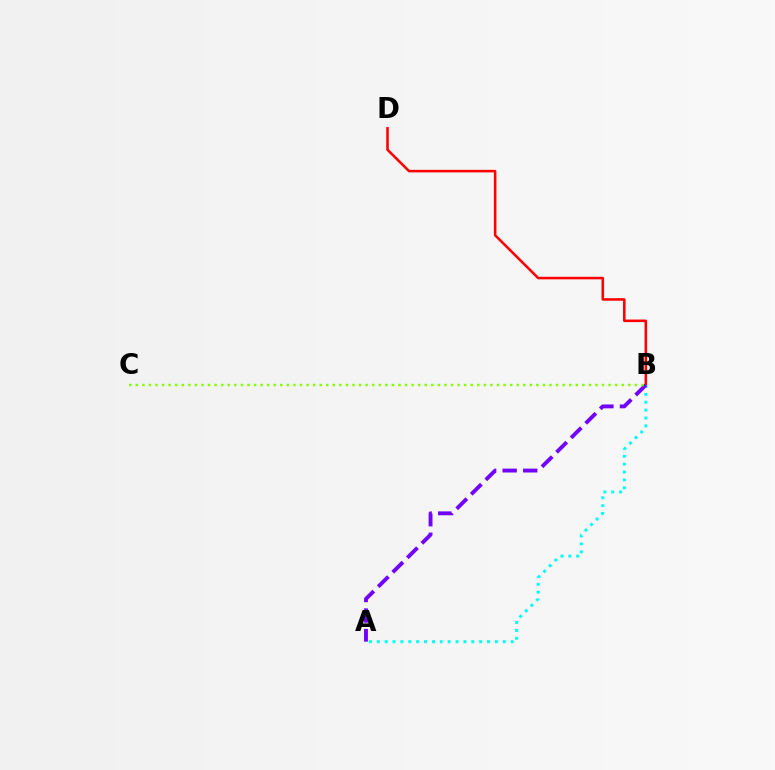{('B', 'D'): [{'color': '#ff0000', 'line_style': 'solid', 'thickness': 1.84}], ('A', 'B'): [{'color': '#00fff6', 'line_style': 'dotted', 'thickness': 2.14}, {'color': '#7200ff', 'line_style': 'dashed', 'thickness': 2.79}], ('B', 'C'): [{'color': '#84ff00', 'line_style': 'dotted', 'thickness': 1.78}]}